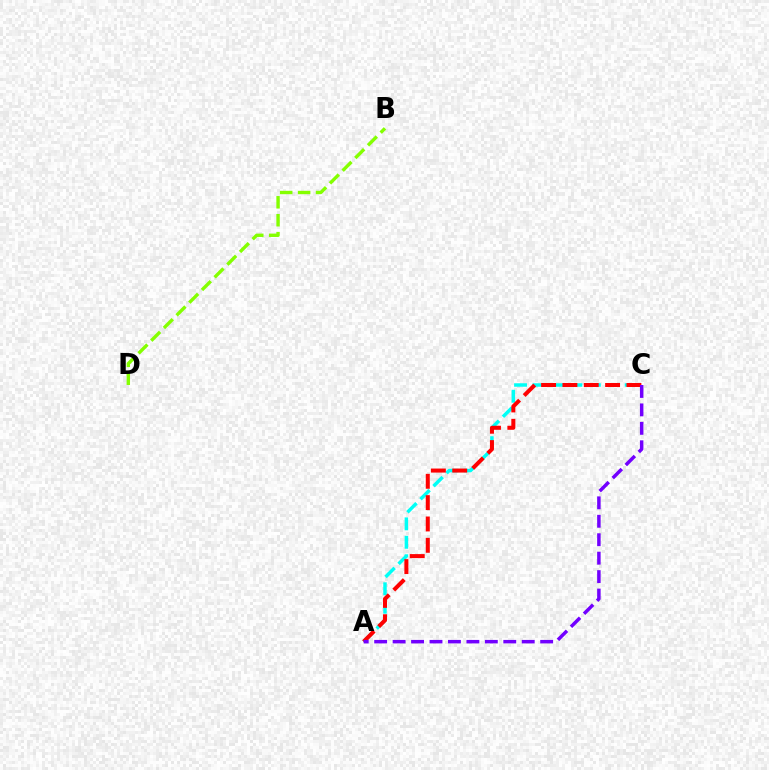{('A', 'C'): [{'color': '#00fff6', 'line_style': 'dashed', 'thickness': 2.51}, {'color': '#ff0000', 'line_style': 'dashed', 'thickness': 2.9}, {'color': '#7200ff', 'line_style': 'dashed', 'thickness': 2.51}], ('B', 'D'): [{'color': '#84ff00', 'line_style': 'dashed', 'thickness': 2.44}]}